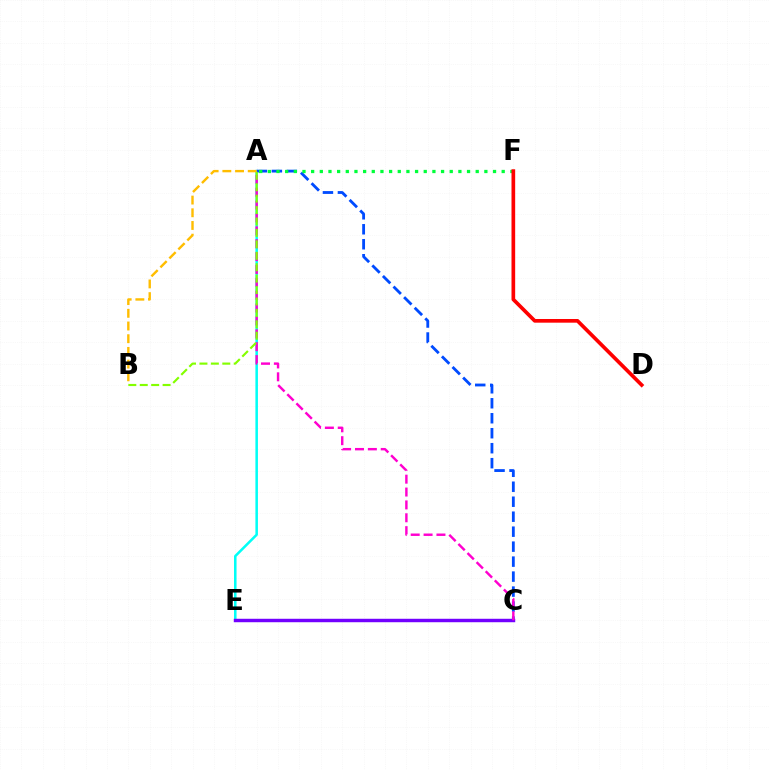{('A', 'E'): [{'color': '#00fff6', 'line_style': 'solid', 'thickness': 1.83}], ('A', 'C'): [{'color': '#004bff', 'line_style': 'dashed', 'thickness': 2.03}, {'color': '#ff00cf', 'line_style': 'dashed', 'thickness': 1.75}], ('C', 'E'): [{'color': '#7200ff', 'line_style': 'solid', 'thickness': 2.48}], ('A', 'F'): [{'color': '#00ff39', 'line_style': 'dotted', 'thickness': 2.35}], ('A', 'B'): [{'color': '#84ff00', 'line_style': 'dashed', 'thickness': 1.55}, {'color': '#ffbd00', 'line_style': 'dashed', 'thickness': 1.72}], ('D', 'F'): [{'color': '#ff0000', 'line_style': 'solid', 'thickness': 2.65}]}